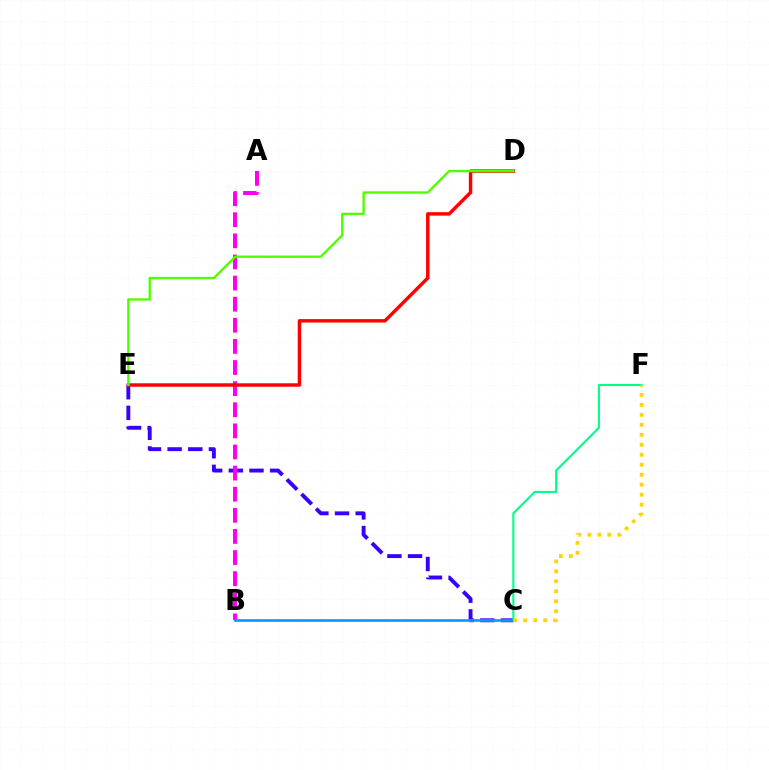{('C', 'E'): [{'color': '#3700ff', 'line_style': 'dashed', 'thickness': 2.81}], ('A', 'B'): [{'color': '#ff00ed', 'line_style': 'dashed', 'thickness': 2.87}], ('D', 'E'): [{'color': '#ff0000', 'line_style': 'solid', 'thickness': 2.48}, {'color': '#4fff00', 'line_style': 'solid', 'thickness': 1.69}], ('C', 'F'): [{'color': '#00ff86', 'line_style': 'solid', 'thickness': 1.52}, {'color': '#ffd500', 'line_style': 'dotted', 'thickness': 2.71}], ('B', 'C'): [{'color': '#009eff', 'line_style': 'solid', 'thickness': 1.93}]}